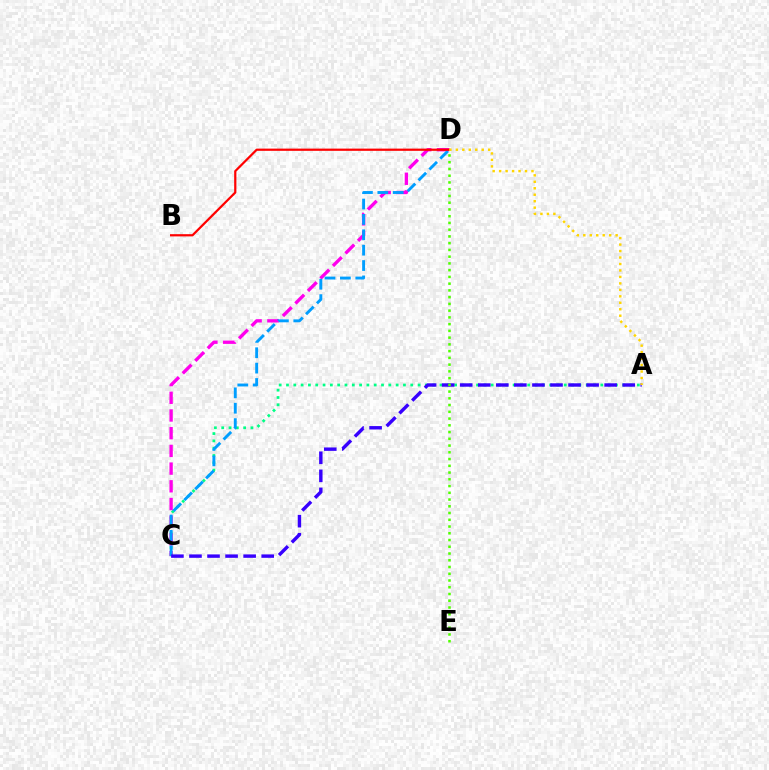{('A', 'C'): [{'color': '#00ff86', 'line_style': 'dotted', 'thickness': 1.99}, {'color': '#3700ff', 'line_style': 'dashed', 'thickness': 2.45}], ('C', 'D'): [{'color': '#ff00ed', 'line_style': 'dashed', 'thickness': 2.4}, {'color': '#009eff', 'line_style': 'dashed', 'thickness': 2.09}], ('B', 'D'): [{'color': '#ff0000', 'line_style': 'solid', 'thickness': 1.6}], ('A', 'D'): [{'color': '#ffd500', 'line_style': 'dotted', 'thickness': 1.76}], ('D', 'E'): [{'color': '#4fff00', 'line_style': 'dotted', 'thickness': 1.83}]}